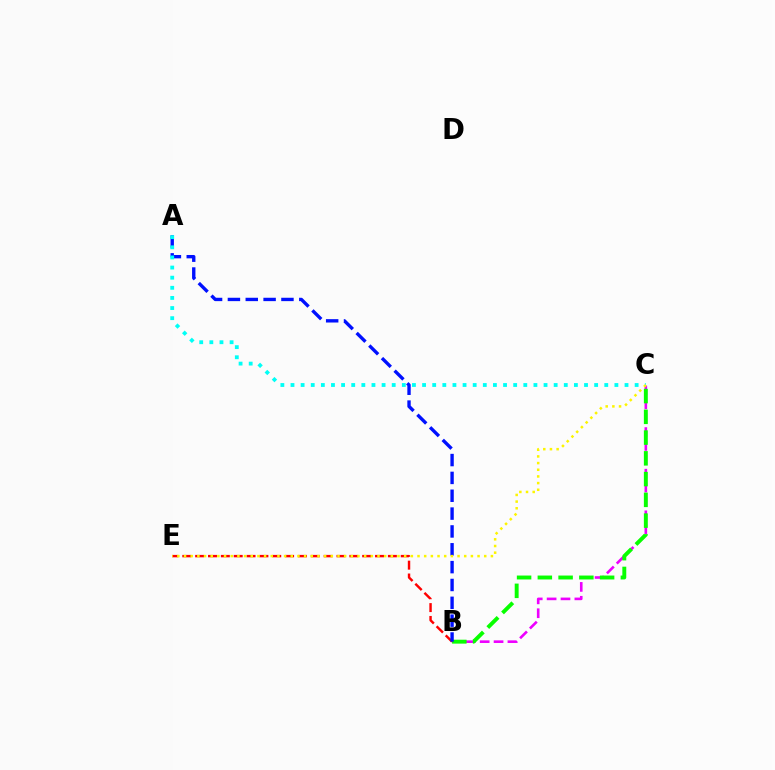{('B', 'C'): [{'color': '#ee00ff', 'line_style': 'dashed', 'thickness': 1.89}, {'color': '#08ff00', 'line_style': 'dashed', 'thickness': 2.82}], ('B', 'E'): [{'color': '#ff0000', 'line_style': 'dashed', 'thickness': 1.75}], ('A', 'B'): [{'color': '#0010ff', 'line_style': 'dashed', 'thickness': 2.42}], ('A', 'C'): [{'color': '#00fff6', 'line_style': 'dotted', 'thickness': 2.75}], ('C', 'E'): [{'color': '#fcf500', 'line_style': 'dotted', 'thickness': 1.81}]}